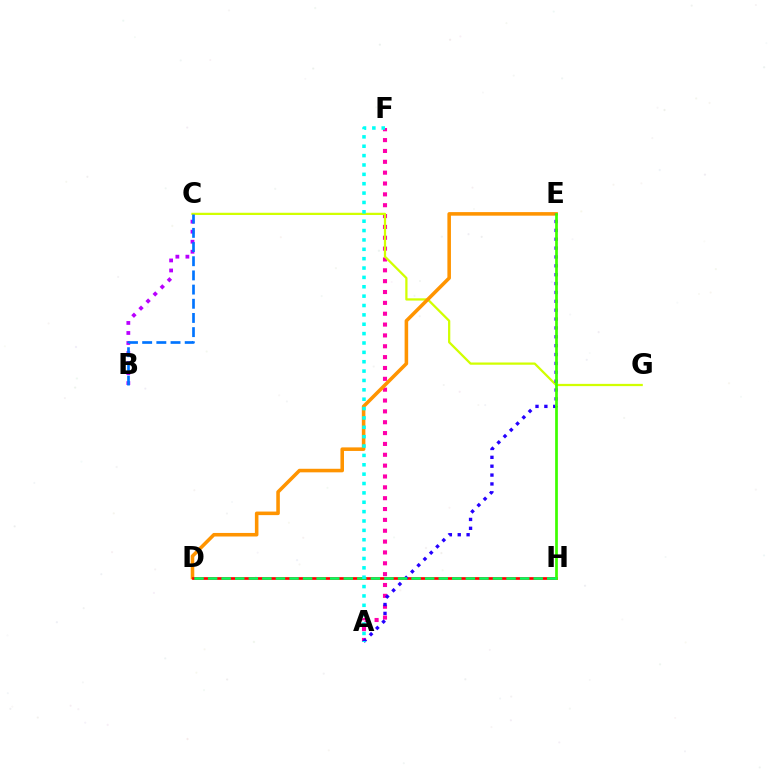{('A', 'F'): [{'color': '#ff00ac', 'line_style': 'dotted', 'thickness': 2.95}, {'color': '#00fff6', 'line_style': 'dotted', 'thickness': 2.55}], ('C', 'G'): [{'color': '#d1ff00', 'line_style': 'solid', 'thickness': 1.63}], ('D', 'E'): [{'color': '#ff9400', 'line_style': 'solid', 'thickness': 2.56}], ('D', 'H'): [{'color': '#ff0000', 'line_style': 'solid', 'thickness': 1.95}, {'color': '#00ff5c', 'line_style': 'dashed', 'thickness': 1.84}], ('A', 'E'): [{'color': '#2500ff', 'line_style': 'dotted', 'thickness': 2.41}], ('E', 'H'): [{'color': '#3dff00', 'line_style': 'solid', 'thickness': 1.96}], ('B', 'C'): [{'color': '#b900ff', 'line_style': 'dotted', 'thickness': 2.72}, {'color': '#0074ff', 'line_style': 'dashed', 'thickness': 1.93}]}